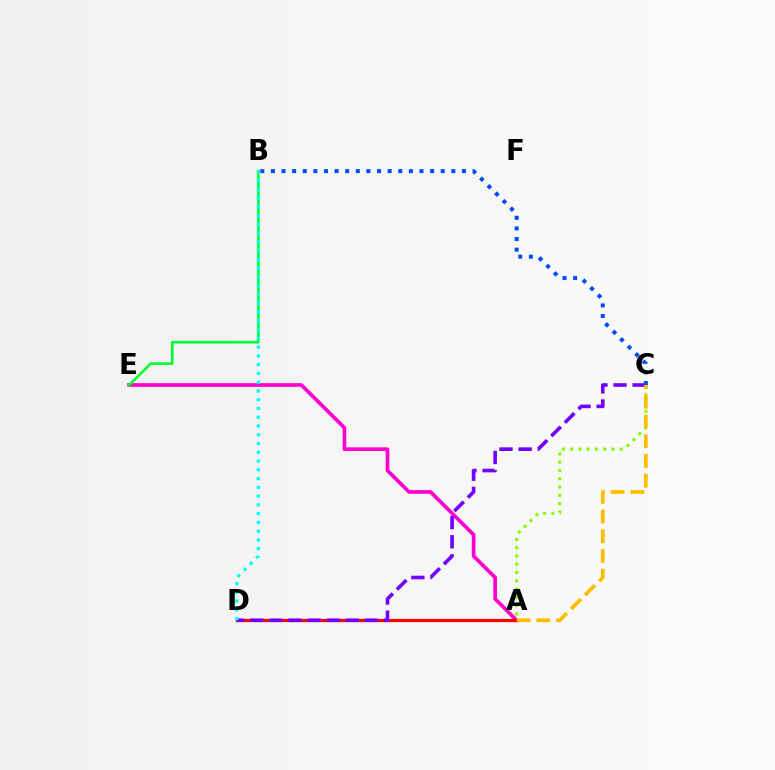{('A', 'C'): [{'color': '#84ff00', 'line_style': 'dotted', 'thickness': 2.25}, {'color': '#ffbd00', 'line_style': 'dashed', 'thickness': 2.68}], ('A', 'E'): [{'color': '#ff00cf', 'line_style': 'solid', 'thickness': 2.65}], ('B', 'E'): [{'color': '#00ff39', 'line_style': 'solid', 'thickness': 1.92}], ('A', 'D'): [{'color': '#ff0000', 'line_style': 'solid', 'thickness': 2.29}], ('C', 'D'): [{'color': '#7200ff', 'line_style': 'dashed', 'thickness': 2.6}], ('B', 'C'): [{'color': '#004bff', 'line_style': 'dotted', 'thickness': 2.88}], ('B', 'D'): [{'color': '#00fff6', 'line_style': 'dotted', 'thickness': 2.38}]}